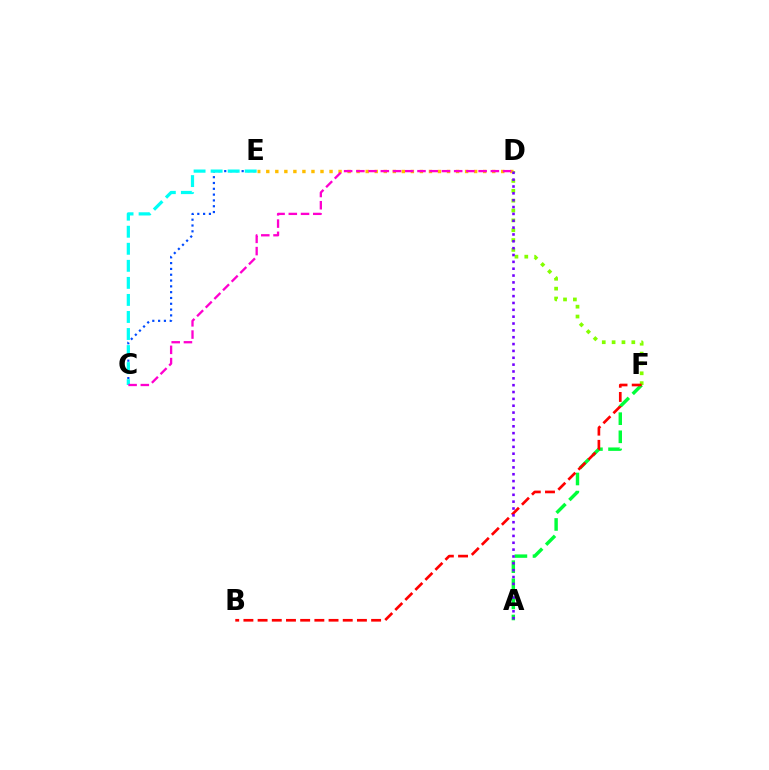{('A', 'F'): [{'color': '#00ff39', 'line_style': 'dashed', 'thickness': 2.46}], ('C', 'E'): [{'color': '#004bff', 'line_style': 'dotted', 'thickness': 1.58}, {'color': '#00fff6', 'line_style': 'dashed', 'thickness': 2.32}], ('D', 'F'): [{'color': '#84ff00', 'line_style': 'dotted', 'thickness': 2.68}], ('D', 'E'): [{'color': '#ffbd00', 'line_style': 'dotted', 'thickness': 2.46}], ('B', 'F'): [{'color': '#ff0000', 'line_style': 'dashed', 'thickness': 1.93}], ('C', 'D'): [{'color': '#ff00cf', 'line_style': 'dashed', 'thickness': 1.66}], ('A', 'D'): [{'color': '#7200ff', 'line_style': 'dotted', 'thickness': 1.86}]}